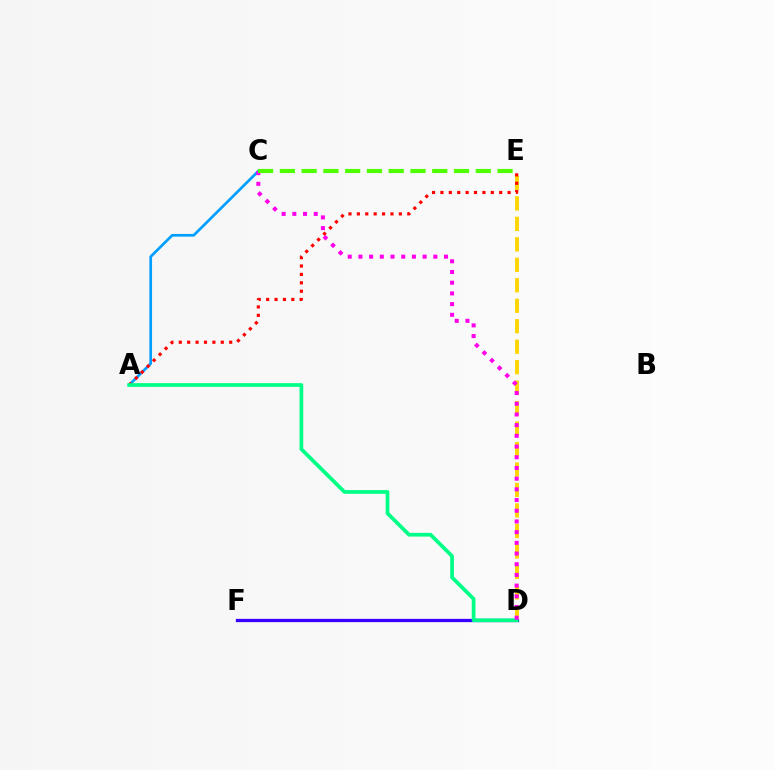{('D', 'F'): [{'color': '#3700ff', 'line_style': 'solid', 'thickness': 2.35}], ('A', 'C'): [{'color': '#009eff', 'line_style': 'solid', 'thickness': 1.94}], ('D', 'E'): [{'color': '#ffd500', 'line_style': 'dashed', 'thickness': 2.78}], ('A', 'E'): [{'color': '#ff0000', 'line_style': 'dotted', 'thickness': 2.28}], ('A', 'D'): [{'color': '#00ff86', 'line_style': 'solid', 'thickness': 2.69}], ('C', 'D'): [{'color': '#ff00ed', 'line_style': 'dotted', 'thickness': 2.91}], ('C', 'E'): [{'color': '#4fff00', 'line_style': 'dashed', 'thickness': 2.96}]}